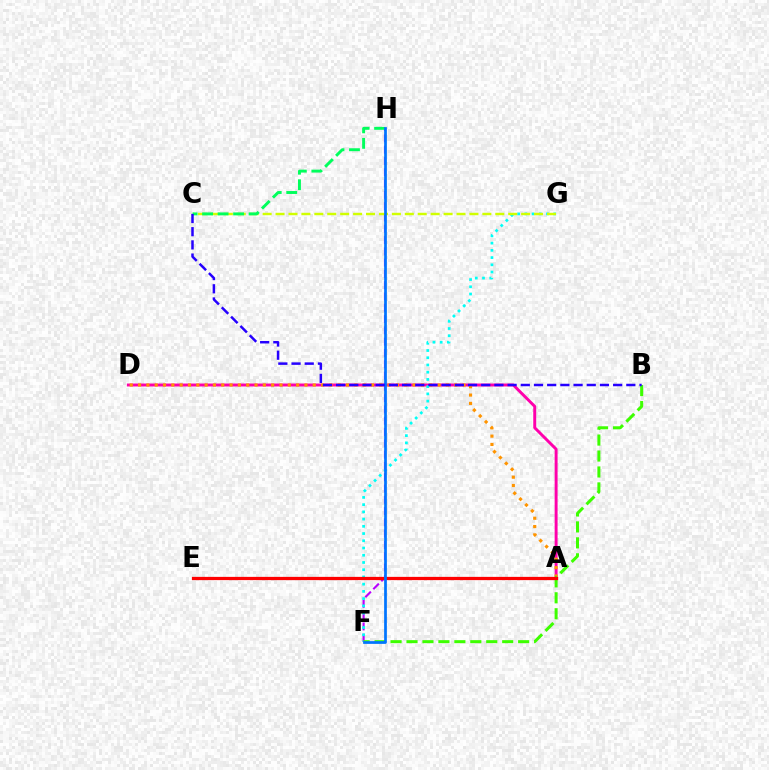{('A', 'D'): [{'color': '#ff00ac', 'line_style': 'solid', 'thickness': 2.11}, {'color': '#ff9400', 'line_style': 'dotted', 'thickness': 2.26}], ('F', 'H'): [{'color': '#b900ff', 'line_style': 'dashed', 'thickness': 1.53}, {'color': '#0074ff', 'line_style': 'solid', 'thickness': 1.96}], ('F', 'G'): [{'color': '#00fff6', 'line_style': 'dotted', 'thickness': 1.96}], ('C', 'G'): [{'color': '#d1ff00', 'line_style': 'dashed', 'thickness': 1.76}], ('C', 'H'): [{'color': '#00ff5c', 'line_style': 'dashed', 'thickness': 2.11}], ('B', 'F'): [{'color': '#3dff00', 'line_style': 'dashed', 'thickness': 2.17}], ('A', 'E'): [{'color': '#ff0000', 'line_style': 'solid', 'thickness': 2.34}], ('B', 'C'): [{'color': '#2500ff', 'line_style': 'dashed', 'thickness': 1.79}]}